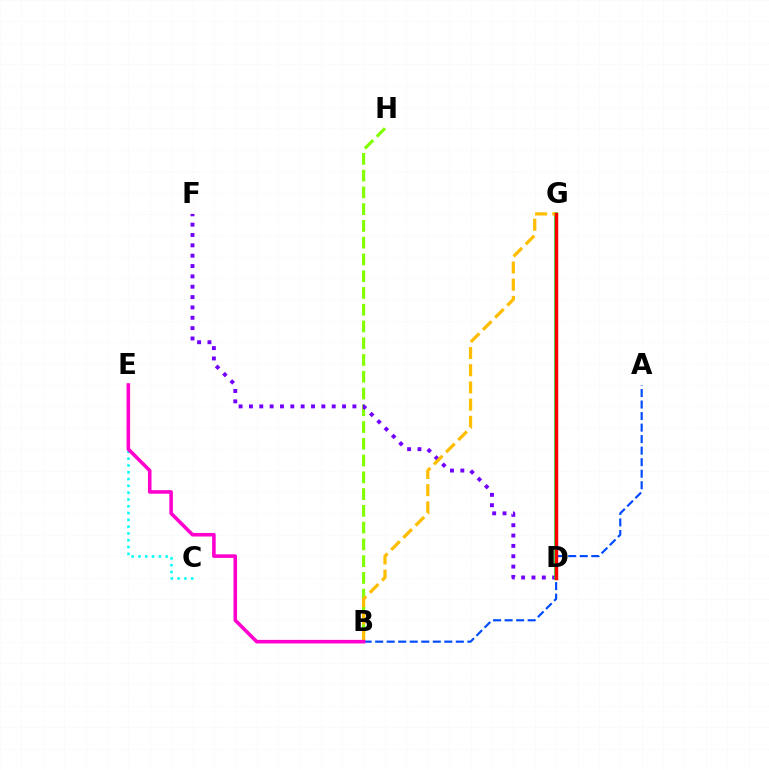{('B', 'H'): [{'color': '#84ff00', 'line_style': 'dashed', 'thickness': 2.28}], ('A', 'B'): [{'color': '#004bff', 'line_style': 'dashed', 'thickness': 1.57}], ('D', 'F'): [{'color': '#7200ff', 'line_style': 'dotted', 'thickness': 2.81}], ('C', 'E'): [{'color': '#00fff6', 'line_style': 'dotted', 'thickness': 1.85}], ('D', 'G'): [{'color': '#00ff39', 'line_style': 'solid', 'thickness': 2.66}, {'color': '#ff0000', 'line_style': 'solid', 'thickness': 2.48}], ('B', 'G'): [{'color': '#ffbd00', 'line_style': 'dashed', 'thickness': 2.34}], ('B', 'E'): [{'color': '#ff00cf', 'line_style': 'solid', 'thickness': 2.58}]}